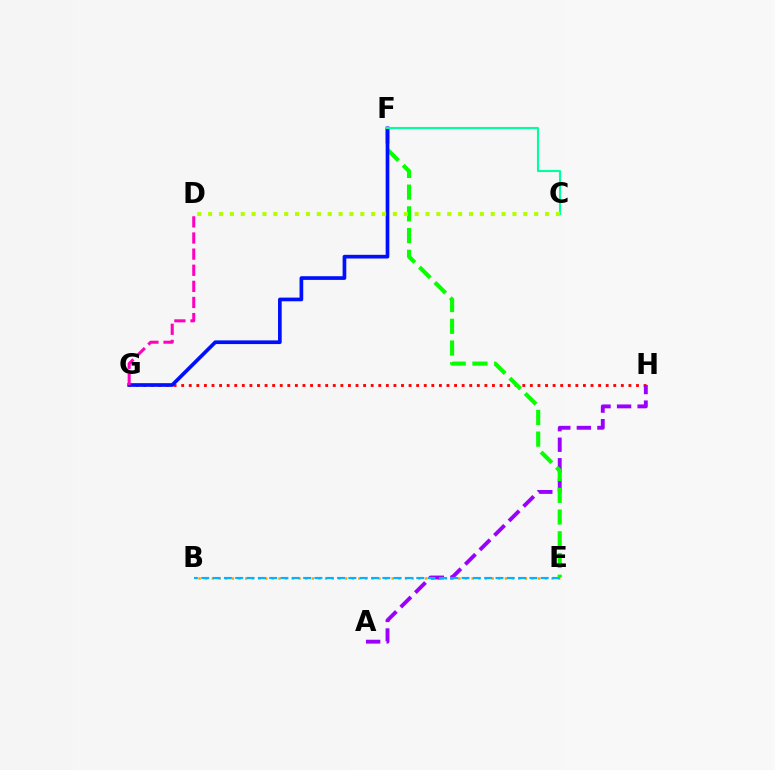{('B', 'E'): [{'color': '#ffa500', 'line_style': 'dotted', 'thickness': 1.81}, {'color': '#00b5ff', 'line_style': 'dashed', 'thickness': 1.54}], ('G', 'H'): [{'color': '#ff0000', 'line_style': 'dotted', 'thickness': 2.06}], ('A', 'H'): [{'color': '#9b00ff', 'line_style': 'dashed', 'thickness': 2.79}], ('E', 'F'): [{'color': '#08ff00', 'line_style': 'dashed', 'thickness': 2.95}], ('F', 'G'): [{'color': '#0010ff', 'line_style': 'solid', 'thickness': 2.65}], ('D', 'G'): [{'color': '#ff00bd', 'line_style': 'dashed', 'thickness': 2.19}], ('C', 'F'): [{'color': '#00ff9d', 'line_style': 'solid', 'thickness': 1.52}], ('C', 'D'): [{'color': '#b3ff00', 'line_style': 'dotted', 'thickness': 2.95}]}